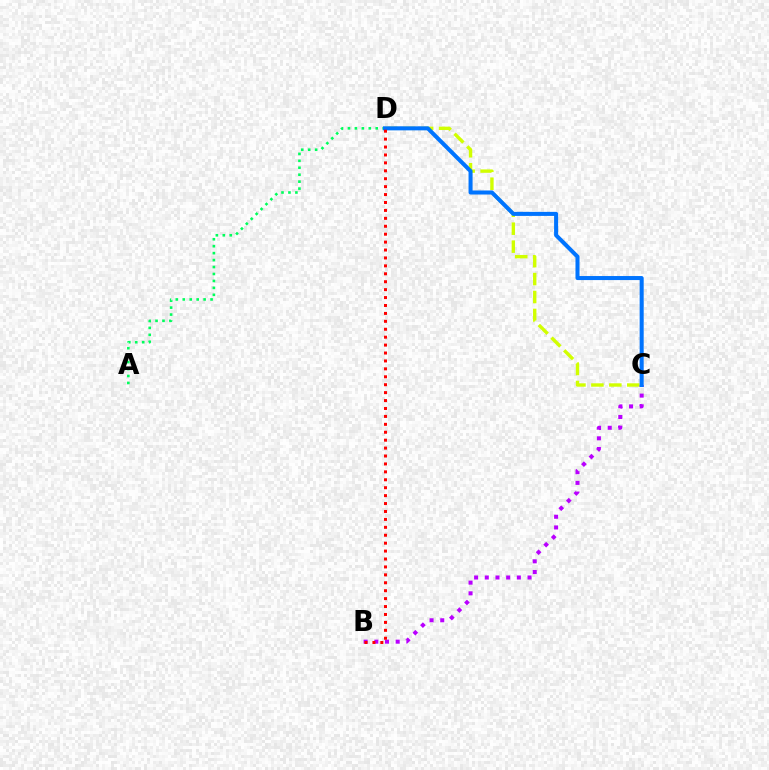{('C', 'D'): [{'color': '#d1ff00', 'line_style': 'dashed', 'thickness': 2.44}, {'color': '#0074ff', 'line_style': 'solid', 'thickness': 2.91}], ('A', 'D'): [{'color': '#00ff5c', 'line_style': 'dotted', 'thickness': 1.89}], ('B', 'C'): [{'color': '#b900ff', 'line_style': 'dotted', 'thickness': 2.9}], ('B', 'D'): [{'color': '#ff0000', 'line_style': 'dotted', 'thickness': 2.15}]}